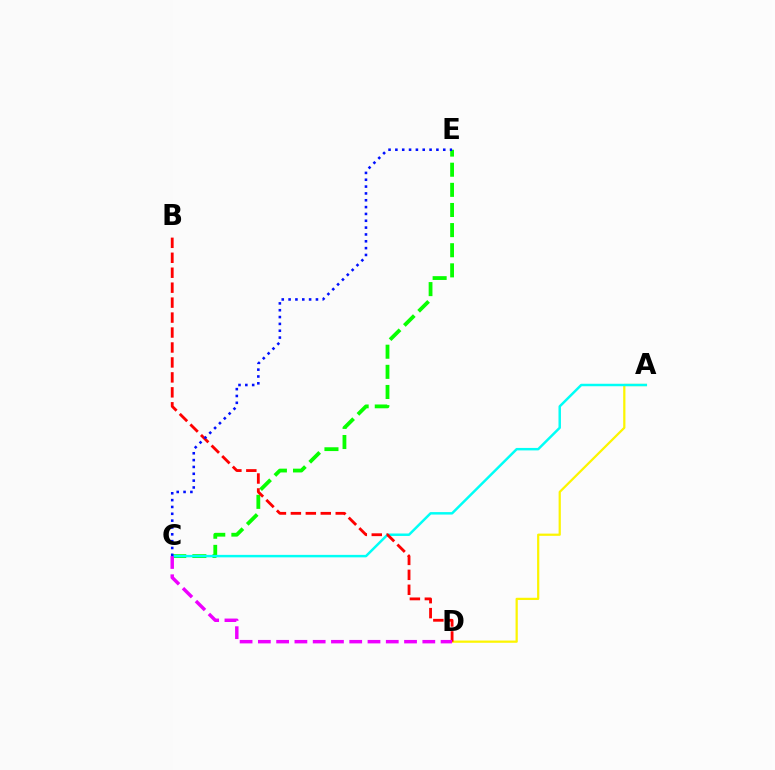{('C', 'E'): [{'color': '#08ff00', 'line_style': 'dashed', 'thickness': 2.73}, {'color': '#0010ff', 'line_style': 'dotted', 'thickness': 1.86}], ('A', 'D'): [{'color': '#fcf500', 'line_style': 'solid', 'thickness': 1.61}], ('A', 'C'): [{'color': '#00fff6', 'line_style': 'solid', 'thickness': 1.78}], ('B', 'D'): [{'color': '#ff0000', 'line_style': 'dashed', 'thickness': 2.03}], ('C', 'D'): [{'color': '#ee00ff', 'line_style': 'dashed', 'thickness': 2.48}]}